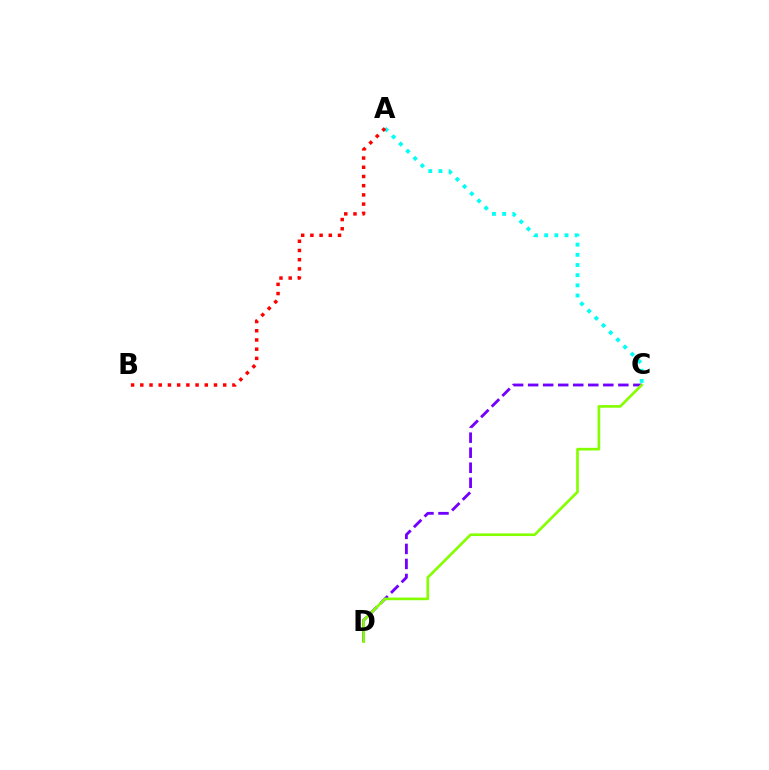{('C', 'D'): [{'color': '#7200ff', 'line_style': 'dashed', 'thickness': 2.04}, {'color': '#84ff00', 'line_style': 'solid', 'thickness': 1.91}], ('A', 'C'): [{'color': '#00fff6', 'line_style': 'dotted', 'thickness': 2.77}], ('A', 'B'): [{'color': '#ff0000', 'line_style': 'dotted', 'thickness': 2.5}]}